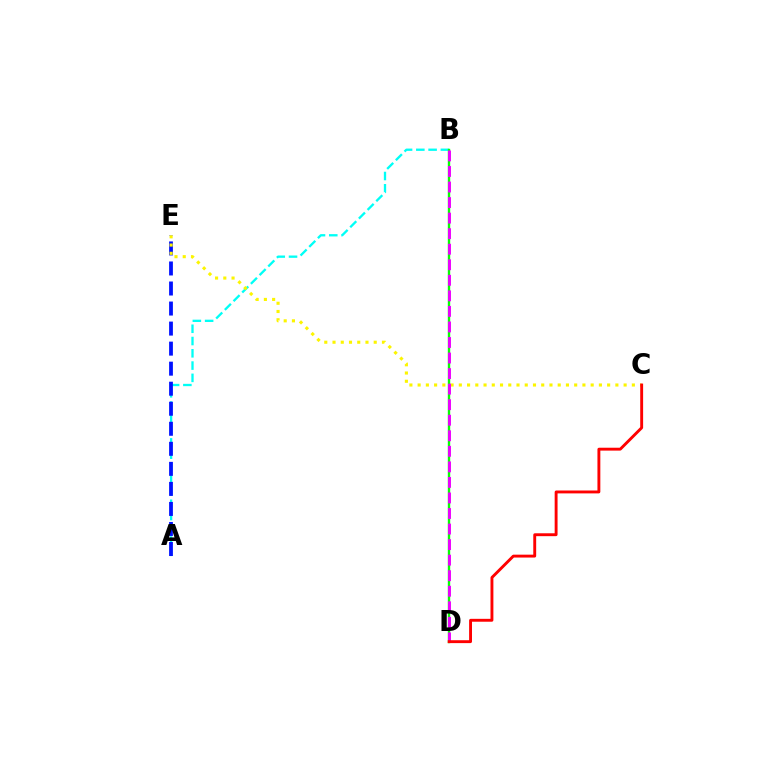{('A', 'B'): [{'color': '#00fff6', 'line_style': 'dashed', 'thickness': 1.67}], ('A', 'E'): [{'color': '#0010ff', 'line_style': 'dashed', 'thickness': 2.72}], ('C', 'E'): [{'color': '#fcf500', 'line_style': 'dotted', 'thickness': 2.24}], ('B', 'D'): [{'color': '#08ff00', 'line_style': 'solid', 'thickness': 1.72}, {'color': '#ee00ff', 'line_style': 'dashed', 'thickness': 2.11}], ('C', 'D'): [{'color': '#ff0000', 'line_style': 'solid', 'thickness': 2.08}]}